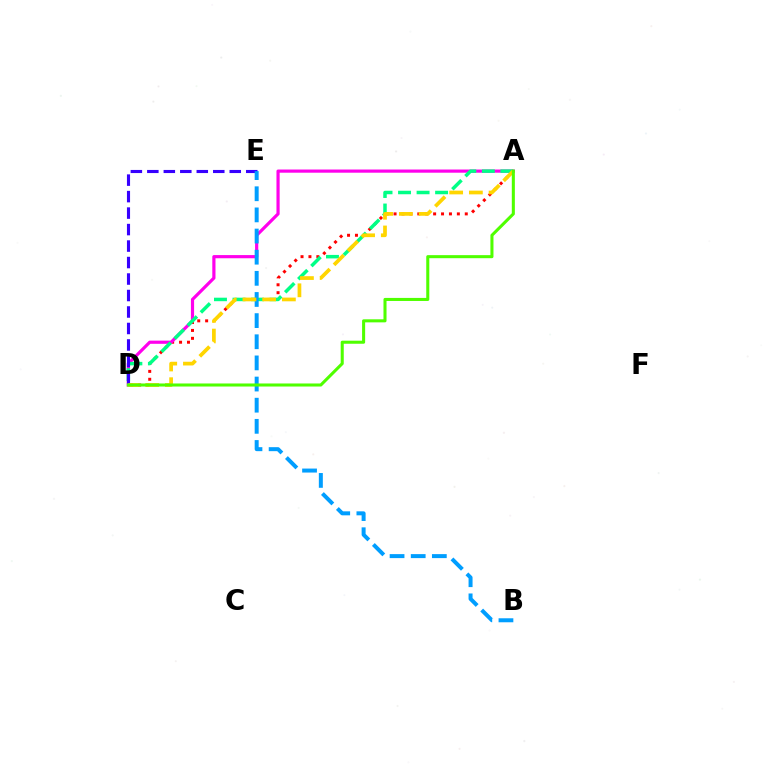{('A', 'D'): [{'color': '#ff0000', 'line_style': 'dotted', 'thickness': 2.15}, {'color': '#ff00ed', 'line_style': 'solid', 'thickness': 2.29}, {'color': '#00ff86', 'line_style': 'dashed', 'thickness': 2.52}, {'color': '#ffd500', 'line_style': 'dashed', 'thickness': 2.68}, {'color': '#4fff00', 'line_style': 'solid', 'thickness': 2.2}], ('D', 'E'): [{'color': '#3700ff', 'line_style': 'dashed', 'thickness': 2.24}], ('B', 'E'): [{'color': '#009eff', 'line_style': 'dashed', 'thickness': 2.87}]}